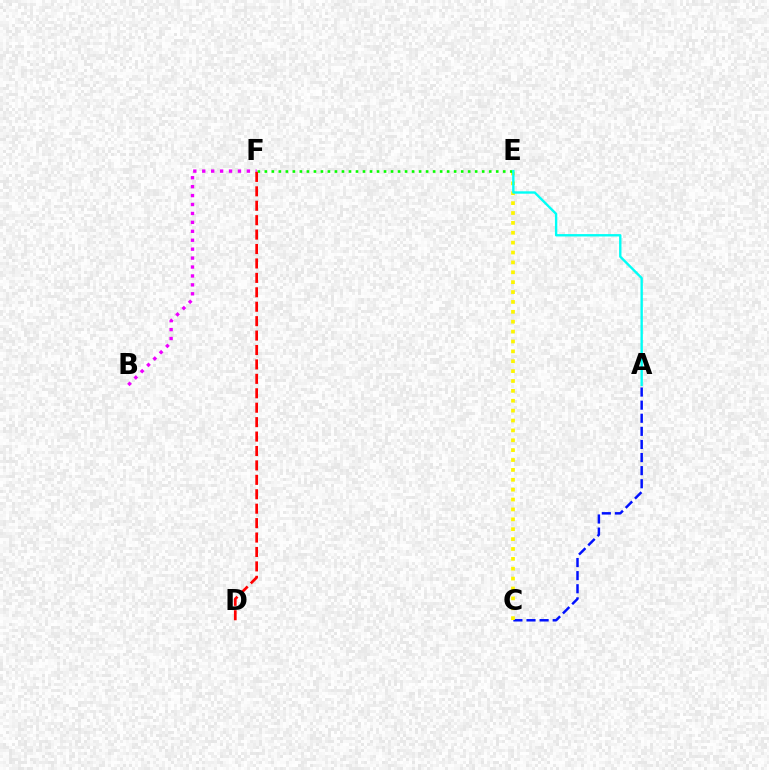{('A', 'C'): [{'color': '#0010ff', 'line_style': 'dashed', 'thickness': 1.78}], ('C', 'E'): [{'color': '#fcf500', 'line_style': 'dotted', 'thickness': 2.68}], ('B', 'F'): [{'color': '#ee00ff', 'line_style': 'dotted', 'thickness': 2.43}], ('E', 'F'): [{'color': '#08ff00', 'line_style': 'dotted', 'thickness': 1.91}], ('A', 'E'): [{'color': '#00fff6', 'line_style': 'solid', 'thickness': 1.71}], ('D', 'F'): [{'color': '#ff0000', 'line_style': 'dashed', 'thickness': 1.96}]}